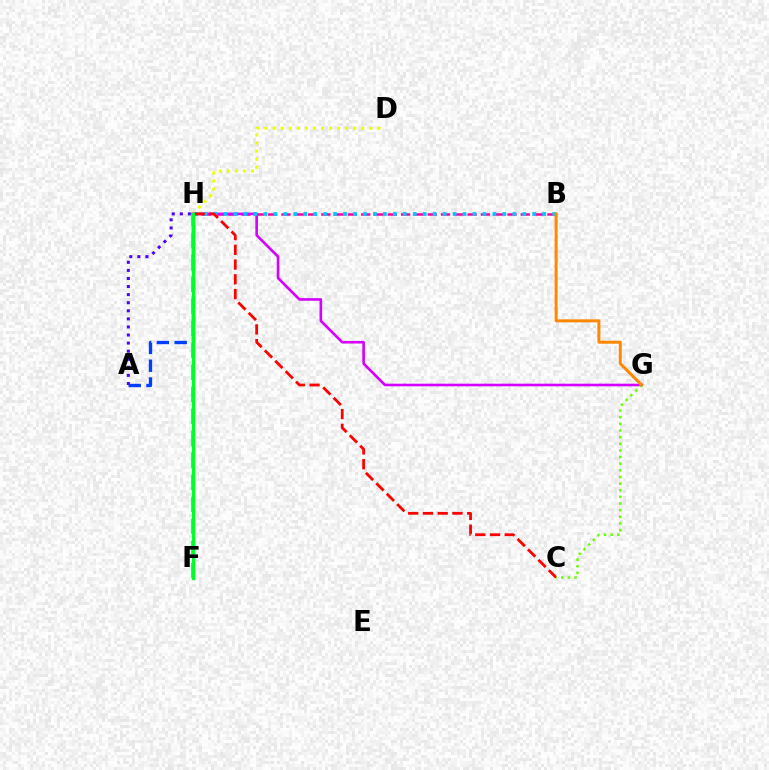{('A', 'H'): [{'color': '#003fff', 'line_style': 'dashed', 'thickness': 2.42}, {'color': '#4f00ff', 'line_style': 'dotted', 'thickness': 2.19}], ('D', 'H'): [{'color': '#eeff00', 'line_style': 'dotted', 'thickness': 2.19}], ('B', 'H'): [{'color': '#ff00a0', 'line_style': 'dashed', 'thickness': 1.81}, {'color': '#00c7ff', 'line_style': 'dotted', 'thickness': 2.71}], ('G', 'H'): [{'color': '#d600ff', 'line_style': 'solid', 'thickness': 1.9}], ('F', 'H'): [{'color': '#00ffaf', 'line_style': 'dashed', 'thickness': 2.99}, {'color': '#00ff27', 'line_style': 'solid', 'thickness': 2.34}], ('C', 'H'): [{'color': '#ff0000', 'line_style': 'dashed', 'thickness': 2.0}], ('C', 'G'): [{'color': '#66ff00', 'line_style': 'dotted', 'thickness': 1.8}], ('B', 'G'): [{'color': '#ff8800', 'line_style': 'solid', 'thickness': 2.15}]}